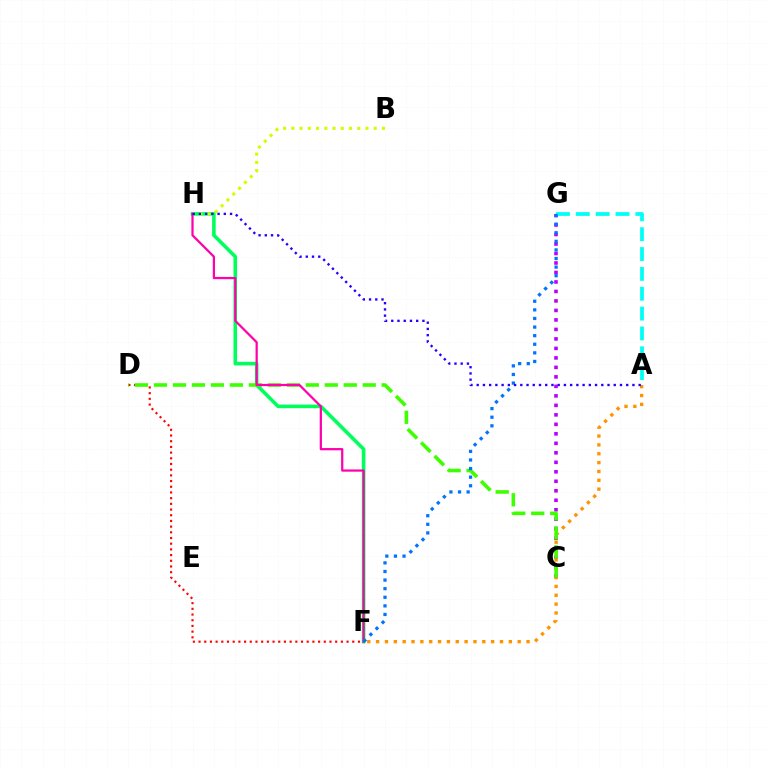{('D', 'F'): [{'color': '#ff0000', 'line_style': 'dotted', 'thickness': 1.55}], ('F', 'H'): [{'color': '#00ff5c', 'line_style': 'solid', 'thickness': 2.58}, {'color': '#ff00ac', 'line_style': 'solid', 'thickness': 1.61}], ('C', 'G'): [{'color': '#b900ff', 'line_style': 'dotted', 'thickness': 2.58}], ('B', 'H'): [{'color': '#d1ff00', 'line_style': 'dotted', 'thickness': 2.24}], ('A', 'F'): [{'color': '#ff9400', 'line_style': 'dotted', 'thickness': 2.4}], ('C', 'D'): [{'color': '#3dff00', 'line_style': 'dashed', 'thickness': 2.58}], ('A', 'G'): [{'color': '#00fff6', 'line_style': 'dashed', 'thickness': 2.7}], ('F', 'G'): [{'color': '#0074ff', 'line_style': 'dotted', 'thickness': 2.34}], ('A', 'H'): [{'color': '#2500ff', 'line_style': 'dotted', 'thickness': 1.69}]}